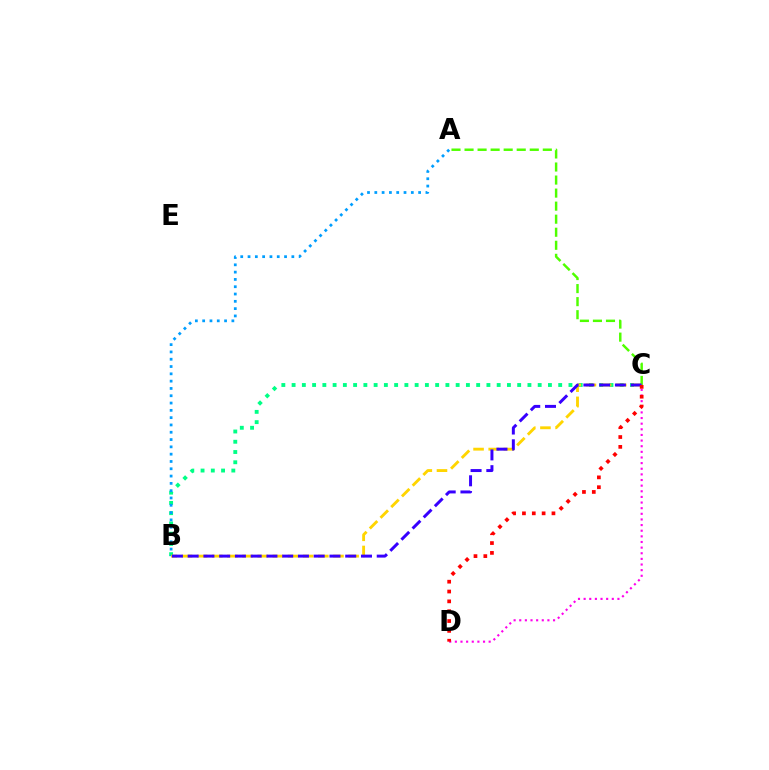{('C', 'D'): [{'color': '#ff00ed', 'line_style': 'dotted', 'thickness': 1.53}, {'color': '#ff0000', 'line_style': 'dotted', 'thickness': 2.67}], ('B', 'C'): [{'color': '#00ff86', 'line_style': 'dotted', 'thickness': 2.79}, {'color': '#ffd500', 'line_style': 'dashed', 'thickness': 2.06}, {'color': '#3700ff', 'line_style': 'dashed', 'thickness': 2.14}], ('A', 'B'): [{'color': '#009eff', 'line_style': 'dotted', 'thickness': 1.98}], ('A', 'C'): [{'color': '#4fff00', 'line_style': 'dashed', 'thickness': 1.77}]}